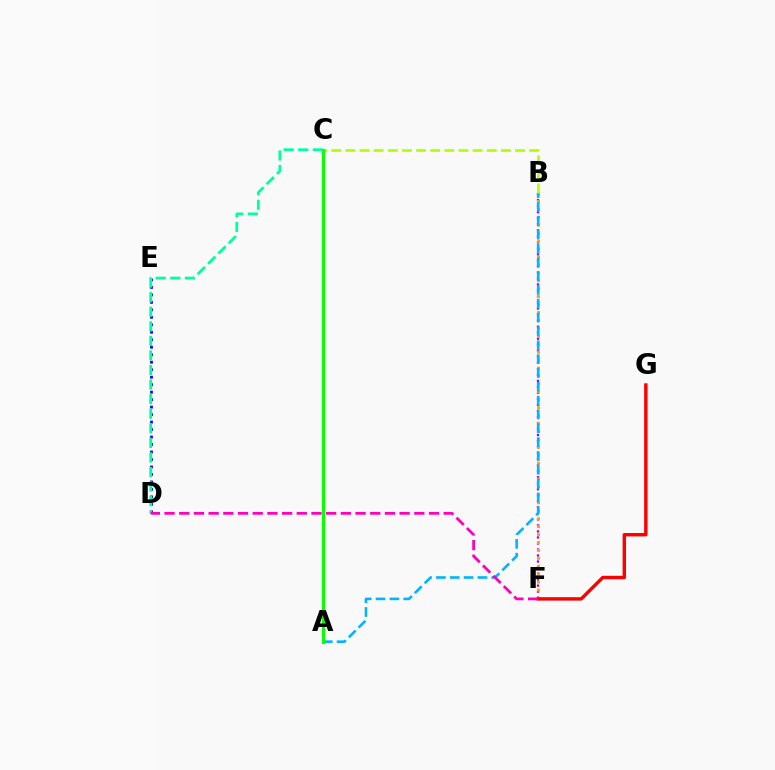{('B', 'F'): [{'color': '#9b00ff', 'line_style': 'dotted', 'thickness': 1.64}, {'color': '#ffa500', 'line_style': 'dotted', 'thickness': 2.15}], ('F', 'G'): [{'color': '#ff0000', 'line_style': 'solid', 'thickness': 2.45}], ('A', 'B'): [{'color': '#00b5ff', 'line_style': 'dashed', 'thickness': 1.88}], ('D', 'E'): [{'color': '#0010ff', 'line_style': 'dotted', 'thickness': 2.03}], ('B', 'C'): [{'color': '#b3ff00', 'line_style': 'dashed', 'thickness': 1.92}], ('A', 'C'): [{'color': '#08ff00', 'line_style': 'solid', 'thickness': 2.24}], ('C', 'D'): [{'color': '#00ff9d', 'line_style': 'dashed', 'thickness': 1.98}], ('D', 'F'): [{'color': '#ff00bd', 'line_style': 'dashed', 'thickness': 2.0}]}